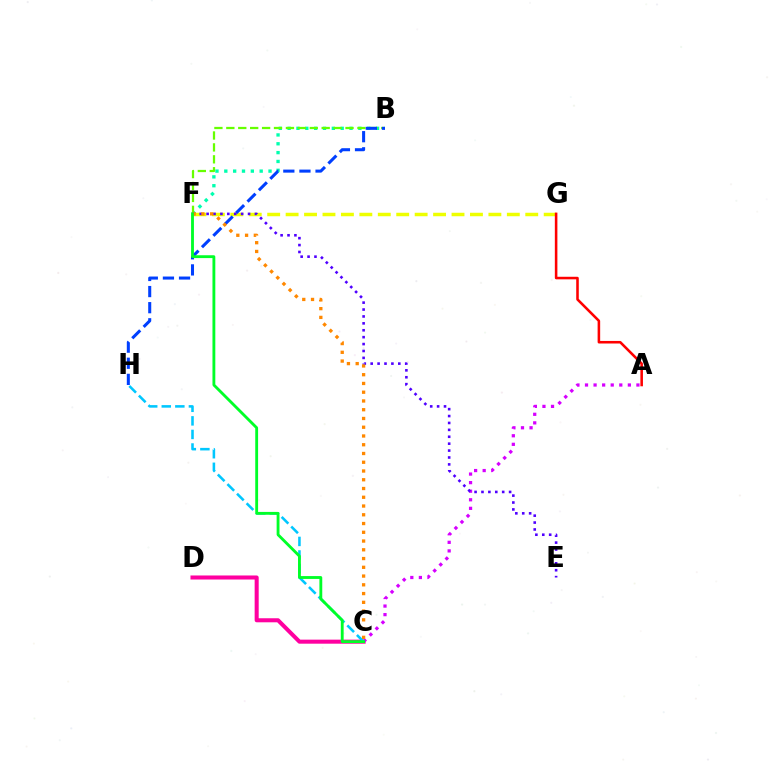{('B', 'F'): [{'color': '#00ffaf', 'line_style': 'dotted', 'thickness': 2.4}, {'color': '#66ff00', 'line_style': 'dashed', 'thickness': 1.62}], ('F', 'G'): [{'color': '#eeff00', 'line_style': 'dashed', 'thickness': 2.5}], ('B', 'H'): [{'color': '#003fff', 'line_style': 'dashed', 'thickness': 2.19}], ('C', 'D'): [{'color': '#ff00a0', 'line_style': 'solid', 'thickness': 2.91}], ('A', 'G'): [{'color': '#ff0000', 'line_style': 'solid', 'thickness': 1.84}], ('A', 'C'): [{'color': '#d600ff', 'line_style': 'dotted', 'thickness': 2.33}], ('E', 'F'): [{'color': '#4f00ff', 'line_style': 'dotted', 'thickness': 1.88}], ('C', 'H'): [{'color': '#00c7ff', 'line_style': 'dashed', 'thickness': 1.84}], ('C', 'F'): [{'color': '#ff8800', 'line_style': 'dotted', 'thickness': 2.38}, {'color': '#00ff27', 'line_style': 'solid', 'thickness': 2.05}]}